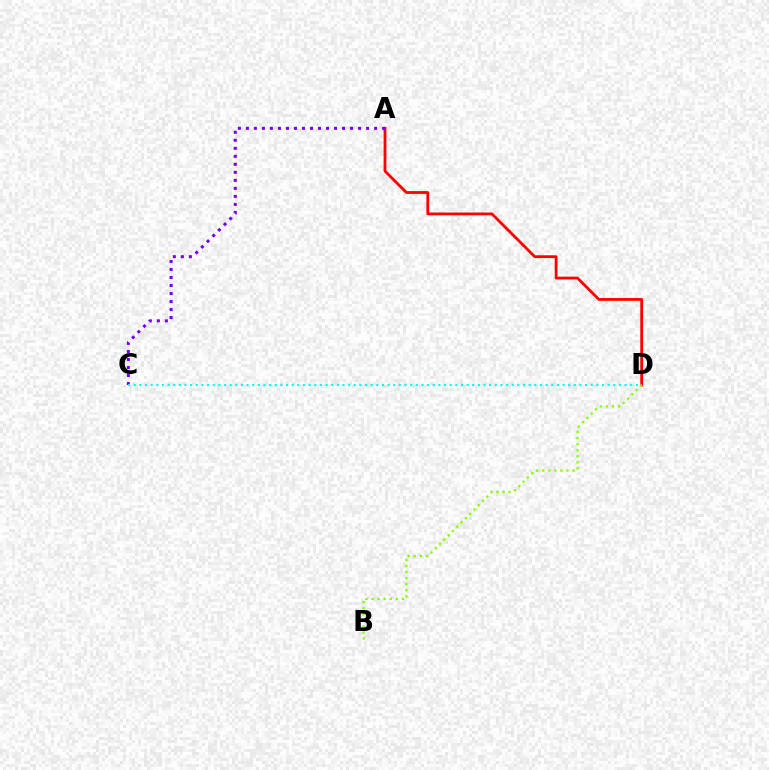{('A', 'D'): [{'color': '#ff0000', 'line_style': 'solid', 'thickness': 2.01}], ('A', 'C'): [{'color': '#7200ff', 'line_style': 'dotted', 'thickness': 2.18}], ('B', 'D'): [{'color': '#84ff00', 'line_style': 'dotted', 'thickness': 1.65}], ('C', 'D'): [{'color': '#00fff6', 'line_style': 'dotted', 'thickness': 1.53}]}